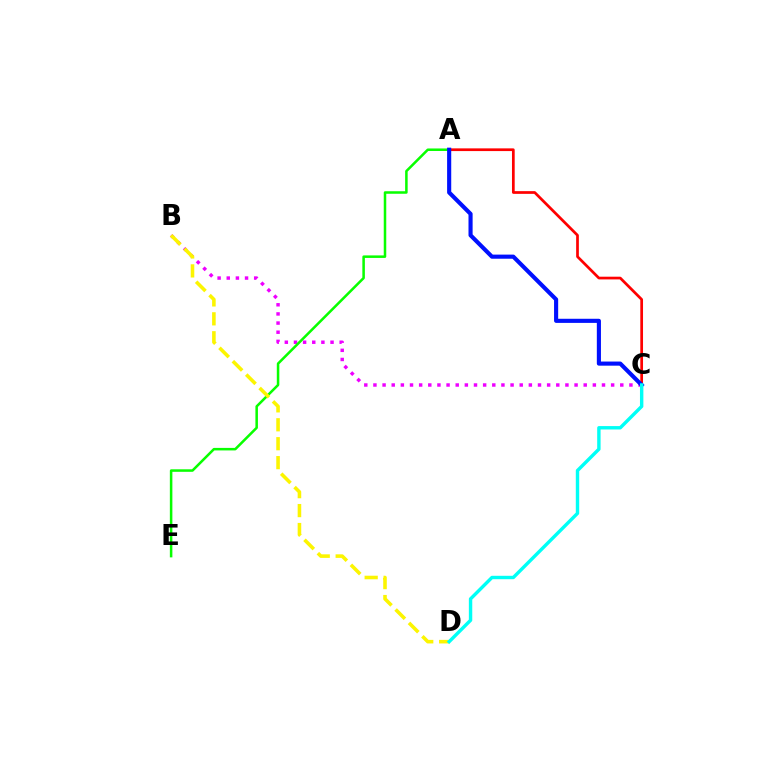{('B', 'C'): [{'color': '#ee00ff', 'line_style': 'dotted', 'thickness': 2.48}], ('A', 'C'): [{'color': '#ff0000', 'line_style': 'solid', 'thickness': 1.95}, {'color': '#0010ff', 'line_style': 'solid', 'thickness': 2.97}], ('A', 'E'): [{'color': '#08ff00', 'line_style': 'solid', 'thickness': 1.82}], ('B', 'D'): [{'color': '#fcf500', 'line_style': 'dashed', 'thickness': 2.57}], ('C', 'D'): [{'color': '#00fff6', 'line_style': 'solid', 'thickness': 2.45}]}